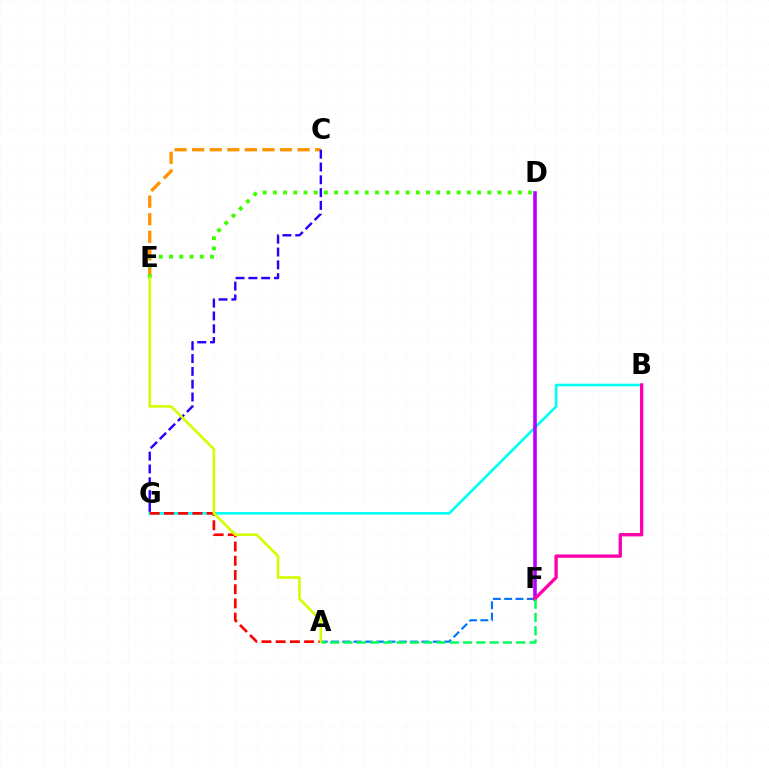{('C', 'E'): [{'color': '#ff9400', 'line_style': 'dashed', 'thickness': 2.39}], ('B', 'G'): [{'color': '#00fff6', 'line_style': 'solid', 'thickness': 1.9}], ('D', 'F'): [{'color': '#b900ff', 'line_style': 'solid', 'thickness': 2.59}], ('C', 'G'): [{'color': '#2500ff', 'line_style': 'dashed', 'thickness': 1.74}], ('A', 'G'): [{'color': '#ff0000', 'line_style': 'dashed', 'thickness': 1.93}], ('D', 'E'): [{'color': '#3dff00', 'line_style': 'dotted', 'thickness': 2.77}], ('A', 'F'): [{'color': '#0074ff', 'line_style': 'dashed', 'thickness': 1.54}, {'color': '#00ff5c', 'line_style': 'dashed', 'thickness': 1.81}], ('A', 'E'): [{'color': '#d1ff00', 'line_style': 'solid', 'thickness': 1.89}], ('B', 'F'): [{'color': '#ff00ac', 'line_style': 'solid', 'thickness': 2.4}]}